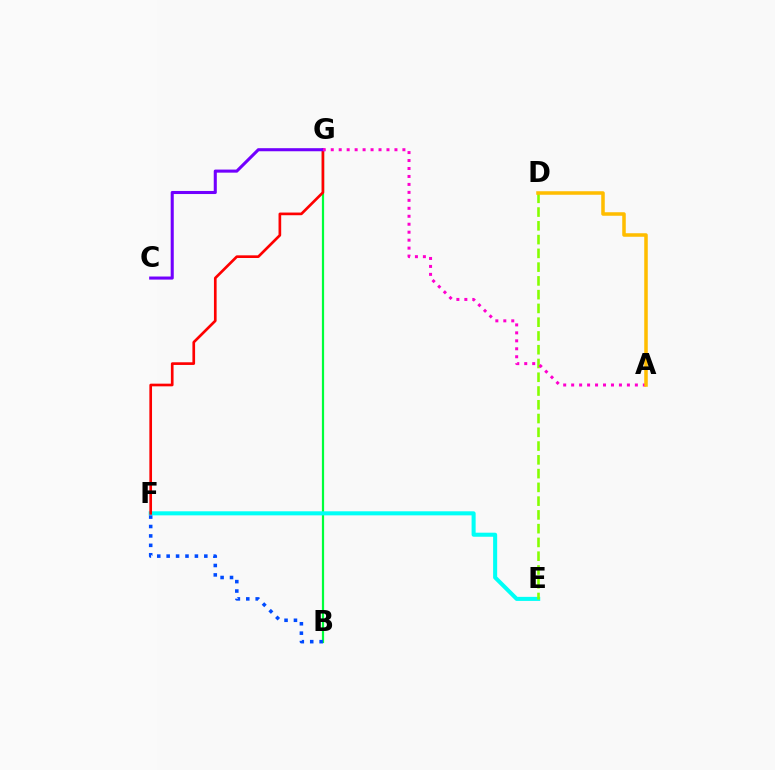{('B', 'G'): [{'color': '#00ff39', 'line_style': 'solid', 'thickness': 1.59}], ('E', 'F'): [{'color': '#00fff6', 'line_style': 'solid', 'thickness': 2.91}], ('B', 'F'): [{'color': '#004bff', 'line_style': 'dotted', 'thickness': 2.56}], ('F', 'G'): [{'color': '#ff0000', 'line_style': 'solid', 'thickness': 1.92}], ('C', 'G'): [{'color': '#7200ff', 'line_style': 'solid', 'thickness': 2.21}], ('D', 'E'): [{'color': '#84ff00', 'line_style': 'dashed', 'thickness': 1.87}], ('A', 'G'): [{'color': '#ff00cf', 'line_style': 'dotted', 'thickness': 2.16}], ('A', 'D'): [{'color': '#ffbd00', 'line_style': 'solid', 'thickness': 2.54}]}